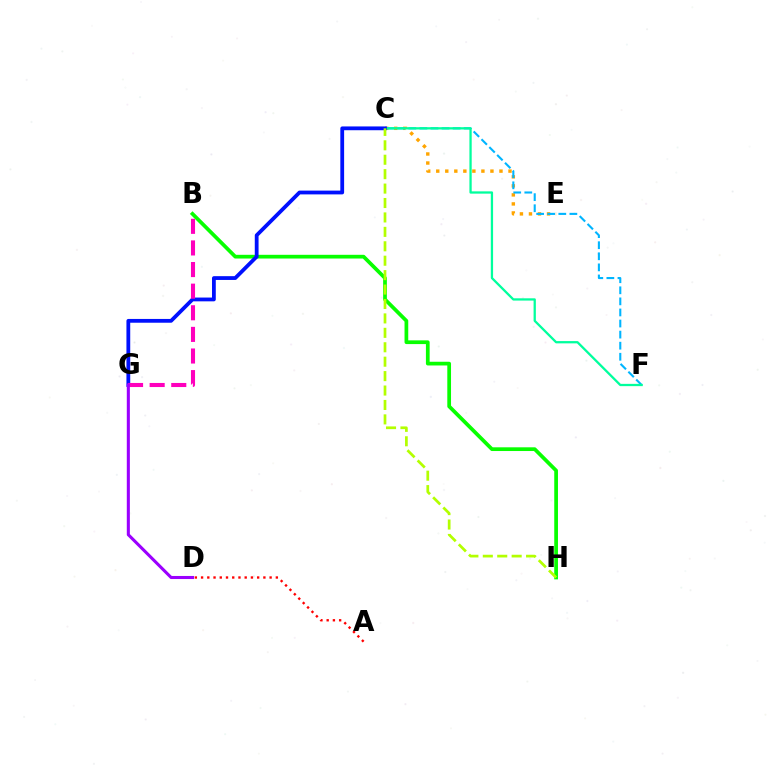{('C', 'E'): [{'color': '#ffa500', 'line_style': 'dotted', 'thickness': 2.45}], ('C', 'F'): [{'color': '#00b5ff', 'line_style': 'dashed', 'thickness': 1.5}, {'color': '#00ff9d', 'line_style': 'solid', 'thickness': 1.64}], ('B', 'H'): [{'color': '#08ff00', 'line_style': 'solid', 'thickness': 2.68}], ('C', 'G'): [{'color': '#0010ff', 'line_style': 'solid', 'thickness': 2.73}], ('B', 'G'): [{'color': '#ff00bd', 'line_style': 'dashed', 'thickness': 2.94}], ('C', 'H'): [{'color': '#b3ff00', 'line_style': 'dashed', 'thickness': 1.96}], ('D', 'G'): [{'color': '#9b00ff', 'line_style': 'solid', 'thickness': 2.21}], ('A', 'D'): [{'color': '#ff0000', 'line_style': 'dotted', 'thickness': 1.69}]}